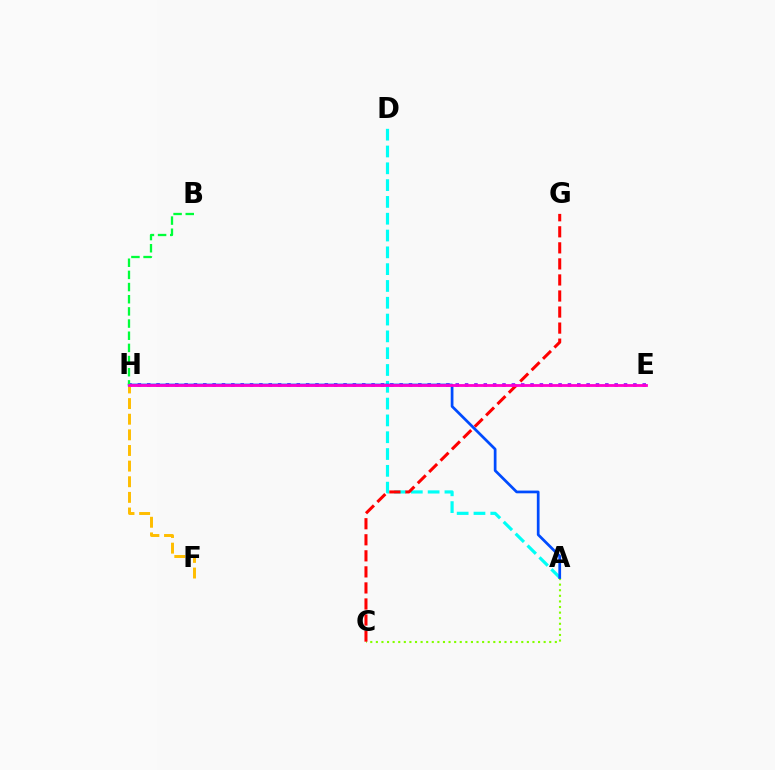{('E', 'H'): [{'color': '#7200ff', 'line_style': 'dotted', 'thickness': 2.54}, {'color': '#ff00cf', 'line_style': 'solid', 'thickness': 2.02}], ('A', 'D'): [{'color': '#00fff6', 'line_style': 'dashed', 'thickness': 2.28}], ('A', 'C'): [{'color': '#84ff00', 'line_style': 'dotted', 'thickness': 1.52}], ('F', 'H'): [{'color': '#ffbd00', 'line_style': 'dashed', 'thickness': 2.12}], ('C', 'G'): [{'color': '#ff0000', 'line_style': 'dashed', 'thickness': 2.18}], ('A', 'H'): [{'color': '#004bff', 'line_style': 'solid', 'thickness': 1.96}], ('B', 'H'): [{'color': '#00ff39', 'line_style': 'dashed', 'thickness': 1.65}]}